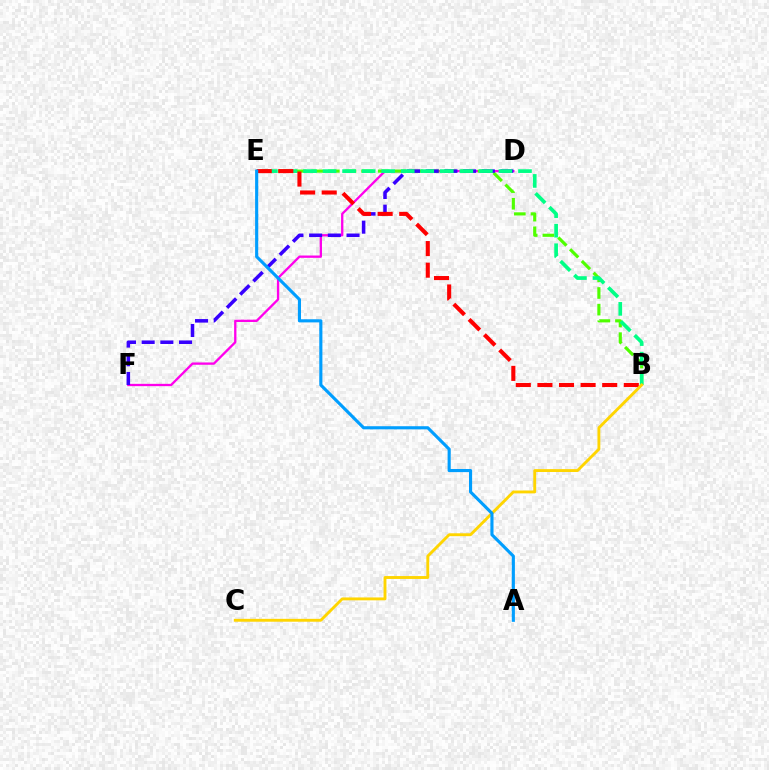{('D', 'F'): [{'color': '#ff00ed', 'line_style': 'solid', 'thickness': 1.66}, {'color': '#3700ff', 'line_style': 'dashed', 'thickness': 2.54}], ('B', 'E'): [{'color': '#4fff00', 'line_style': 'dashed', 'thickness': 2.26}, {'color': '#00ff86', 'line_style': 'dashed', 'thickness': 2.66}, {'color': '#ff0000', 'line_style': 'dashed', 'thickness': 2.93}], ('B', 'C'): [{'color': '#ffd500', 'line_style': 'solid', 'thickness': 2.07}], ('A', 'E'): [{'color': '#009eff', 'line_style': 'solid', 'thickness': 2.25}]}